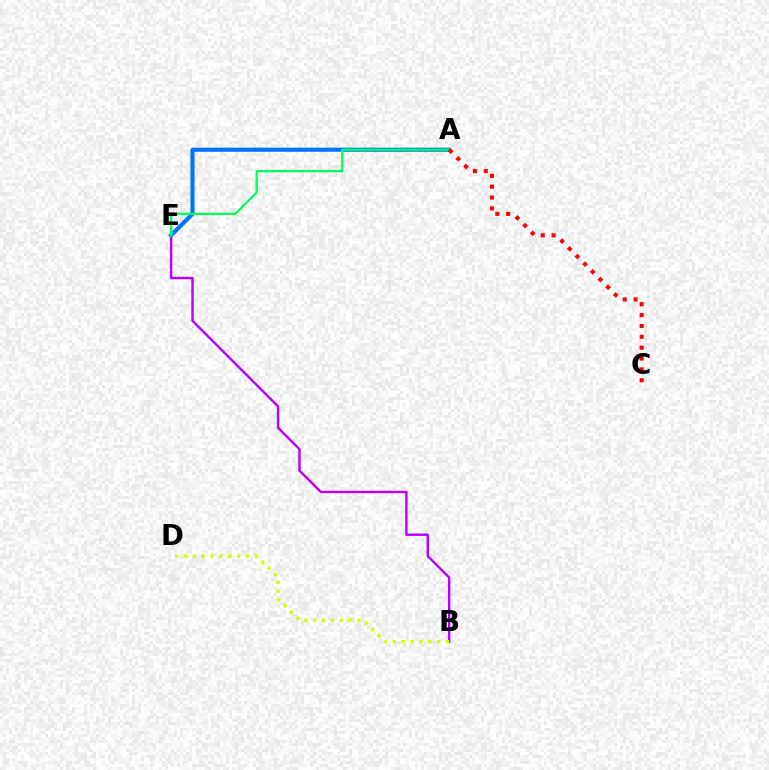{('B', 'E'): [{'color': '#b900ff', 'line_style': 'solid', 'thickness': 1.74}], ('B', 'D'): [{'color': '#d1ff00', 'line_style': 'dotted', 'thickness': 2.41}], ('A', 'E'): [{'color': '#0074ff', 'line_style': 'solid', 'thickness': 2.96}, {'color': '#00ff5c', 'line_style': 'solid', 'thickness': 1.63}], ('A', 'C'): [{'color': '#ff0000', 'line_style': 'dotted', 'thickness': 2.95}]}